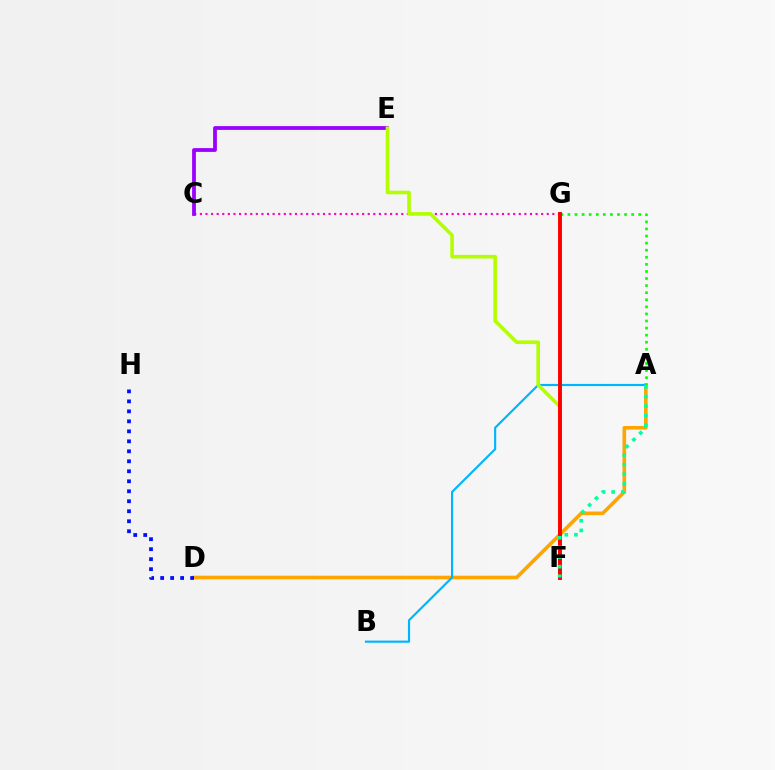{('C', 'G'): [{'color': '#ff00bd', 'line_style': 'dotted', 'thickness': 1.52}], ('A', 'D'): [{'color': '#ffa500', 'line_style': 'solid', 'thickness': 2.61}], ('C', 'E'): [{'color': '#9b00ff', 'line_style': 'solid', 'thickness': 2.72}], ('A', 'B'): [{'color': '#00b5ff', 'line_style': 'solid', 'thickness': 1.56}], ('E', 'F'): [{'color': '#b3ff00', 'line_style': 'solid', 'thickness': 2.6}], ('A', 'G'): [{'color': '#08ff00', 'line_style': 'dotted', 'thickness': 1.92}], ('F', 'G'): [{'color': '#ff0000', 'line_style': 'solid', 'thickness': 2.83}], ('A', 'F'): [{'color': '#00ff9d', 'line_style': 'dotted', 'thickness': 2.62}], ('D', 'H'): [{'color': '#0010ff', 'line_style': 'dotted', 'thickness': 2.71}]}